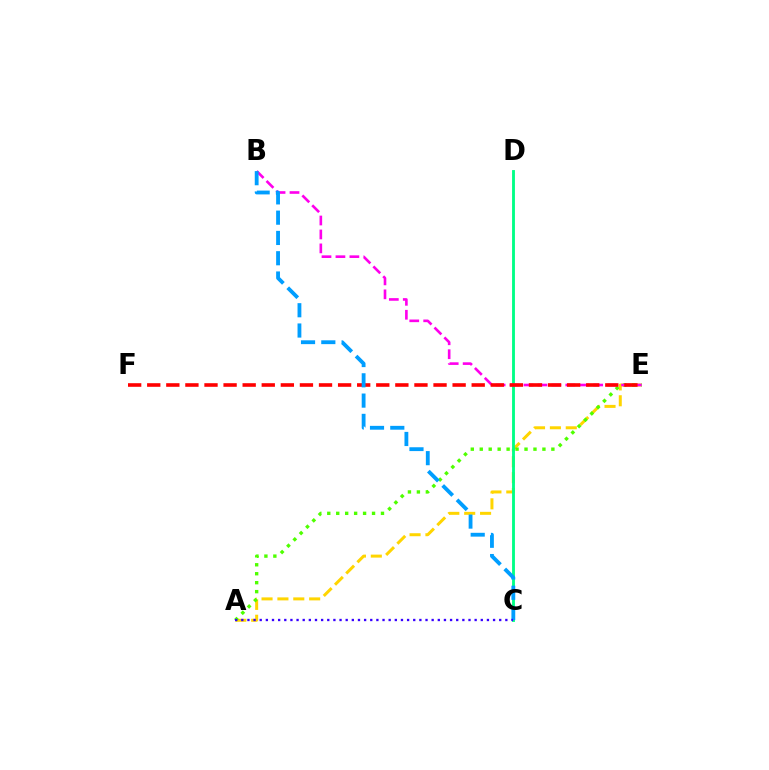{('A', 'E'): [{'color': '#ffd500', 'line_style': 'dashed', 'thickness': 2.16}, {'color': '#4fff00', 'line_style': 'dotted', 'thickness': 2.43}], ('C', 'D'): [{'color': '#00ff86', 'line_style': 'solid', 'thickness': 2.05}], ('B', 'E'): [{'color': '#ff00ed', 'line_style': 'dashed', 'thickness': 1.89}], ('E', 'F'): [{'color': '#ff0000', 'line_style': 'dashed', 'thickness': 2.59}], ('B', 'C'): [{'color': '#009eff', 'line_style': 'dashed', 'thickness': 2.76}], ('A', 'C'): [{'color': '#3700ff', 'line_style': 'dotted', 'thickness': 1.67}]}